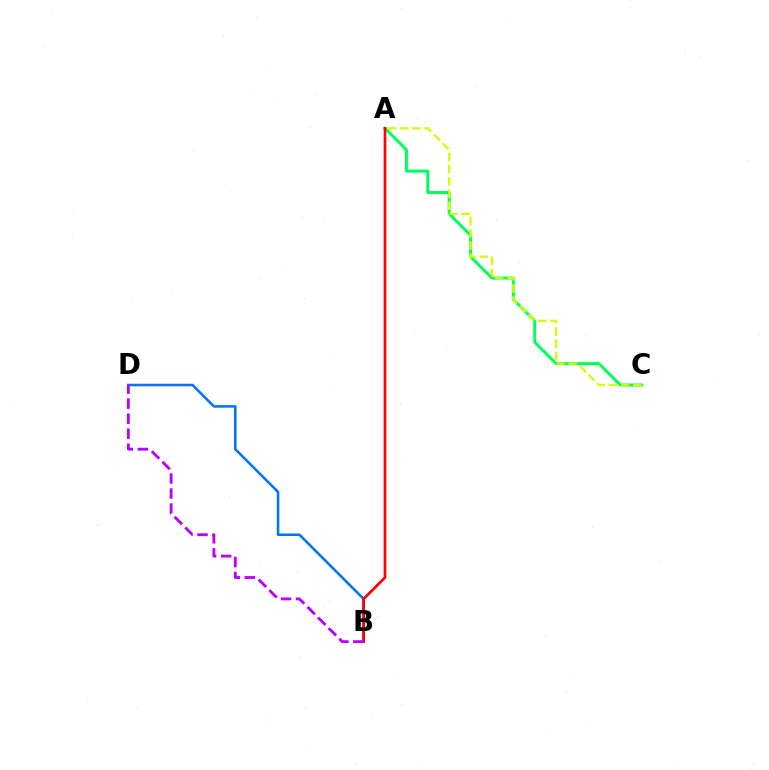{('B', 'D'): [{'color': '#0074ff', 'line_style': 'solid', 'thickness': 1.85}, {'color': '#b900ff', 'line_style': 'dashed', 'thickness': 2.04}], ('A', 'C'): [{'color': '#00ff5c', 'line_style': 'solid', 'thickness': 2.13}, {'color': '#d1ff00', 'line_style': 'dashed', 'thickness': 1.66}], ('A', 'B'): [{'color': '#ff0000', 'line_style': 'solid', 'thickness': 1.94}]}